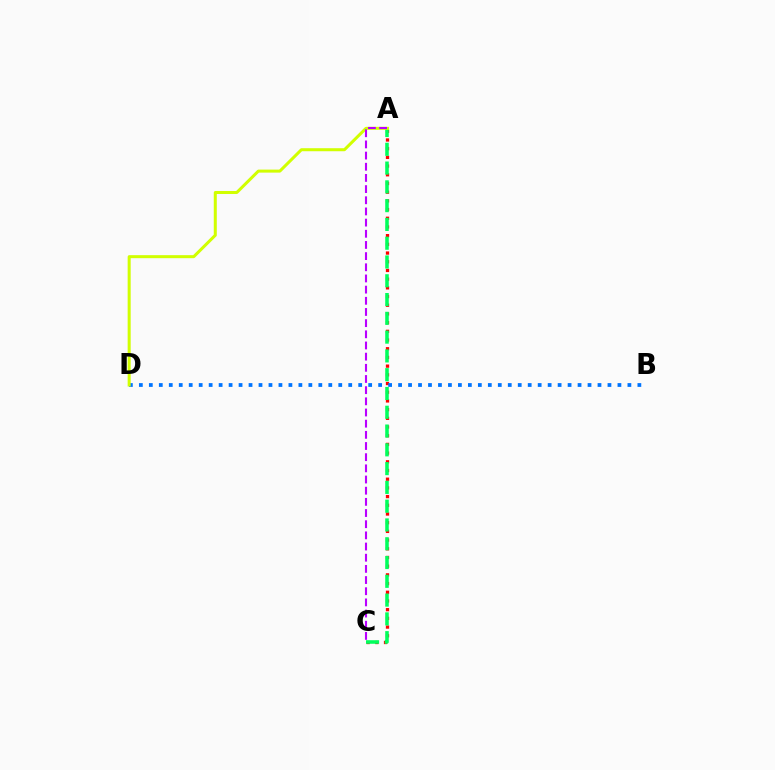{('A', 'C'): [{'color': '#ff0000', 'line_style': 'dotted', 'thickness': 2.36}, {'color': '#00ff5c', 'line_style': 'dashed', 'thickness': 2.55}, {'color': '#b900ff', 'line_style': 'dashed', 'thickness': 1.52}], ('B', 'D'): [{'color': '#0074ff', 'line_style': 'dotted', 'thickness': 2.71}], ('A', 'D'): [{'color': '#d1ff00', 'line_style': 'solid', 'thickness': 2.18}]}